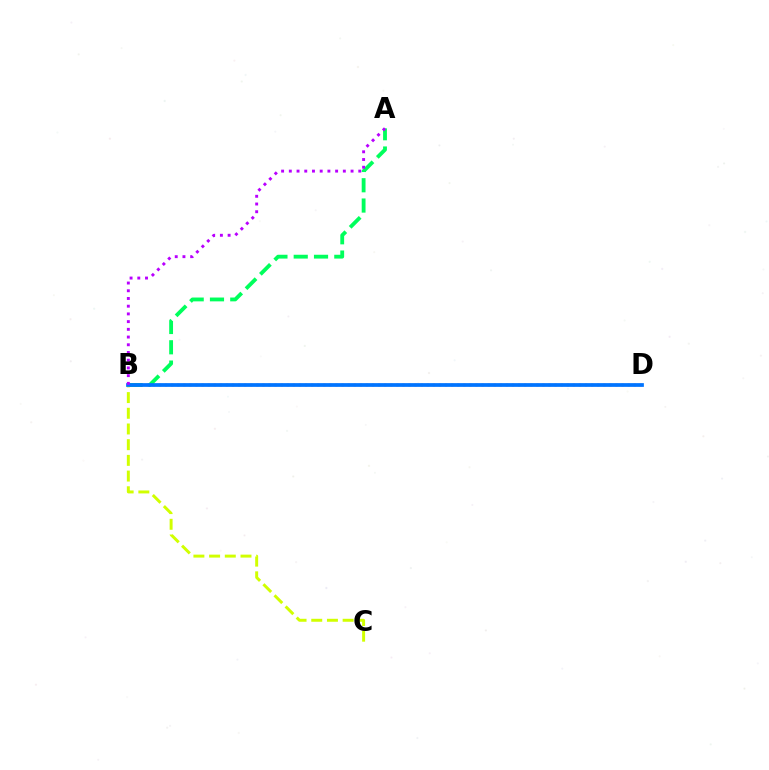{('A', 'B'): [{'color': '#00ff5c', 'line_style': 'dashed', 'thickness': 2.76}, {'color': '#b900ff', 'line_style': 'dotted', 'thickness': 2.1}], ('B', 'C'): [{'color': '#d1ff00', 'line_style': 'dashed', 'thickness': 2.13}], ('B', 'D'): [{'color': '#ff0000', 'line_style': 'dotted', 'thickness': 1.65}, {'color': '#0074ff', 'line_style': 'solid', 'thickness': 2.69}]}